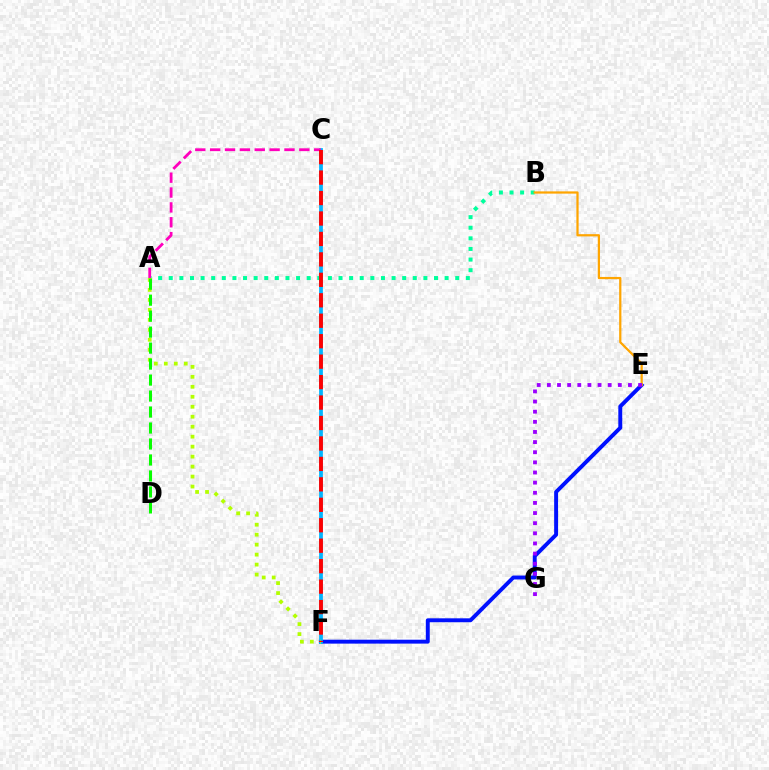{('A', 'B'): [{'color': '#00ff9d', 'line_style': 'dotted', 'thickness': 2.88}], ('E', 'F'): [{'color': '#0010ff', 'line_style': 'solid', 'thickness': 2.82}], ('B', 'E'): [{'color': '#ffa500', 'line_style': 'solid', 'thickness': 1.61}], ('C', 'F'): [{'color': '#00b5ff', 'line_style': 'solid', 'thickness': 2.71}, {'color': '#ff0000', 'line_style': 'dashed', 'thickness': 2.78}], ('E', 'G'): [{'color': '#9b00ff', 'line_style': 'dotted', 'thickness': 2.75}], ('A', 'F'): [{'color': '#b3ff00', 'line_style': 'dotted', 'thickness': 2.71}], ('A', 'C'): [{'color': '#ff00bd', 'line_style': 'dashed', 'thickness': 2.02}], ('A', 'D'): [{'color': '#08ff00', 'line_style': 'dashed', 'thickness': 2.17}]}